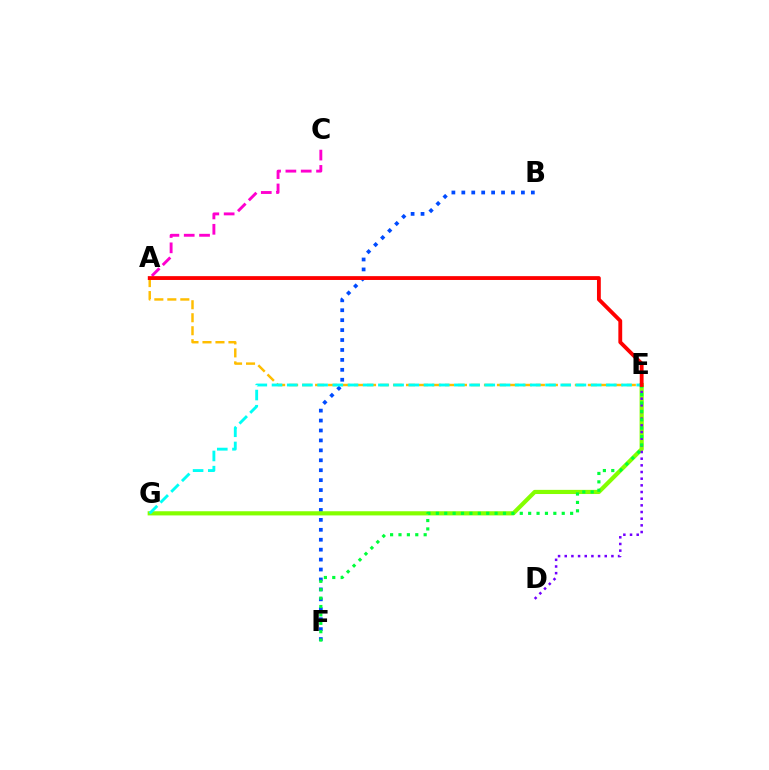{('A', 'C'): [{'color': '#ff00cf', 'line_style': 'dashed', 'thickness': 2.08}], ('A', 'E'): [{'color': '#ffbd00', 'line_style': 'dashed', 'thickness': 1.76}, {'color': '#ff0000', 'line_style': 'solid', 'thickness': 2.76}], ('B', 'F'): [{'color': '#004bff', 'line_style': 'dotted', 'thickness': 2.7}], ('E', 'G'): [{'color': '#84ff00', 'line_style': 'solid', 'thickness': 3.0}, {'color': '#00fff6', 'line_style': 'dashed', 'thickness': 2.06}], ('D', 'E'): [{'color': '#7200ff', 'line_style': 'dotted', 'thickness': 1.81}], ('E', 'F'): [{'color': '#00ff39', 'line_style': 'dotted', 'thickness': 2.28}]}